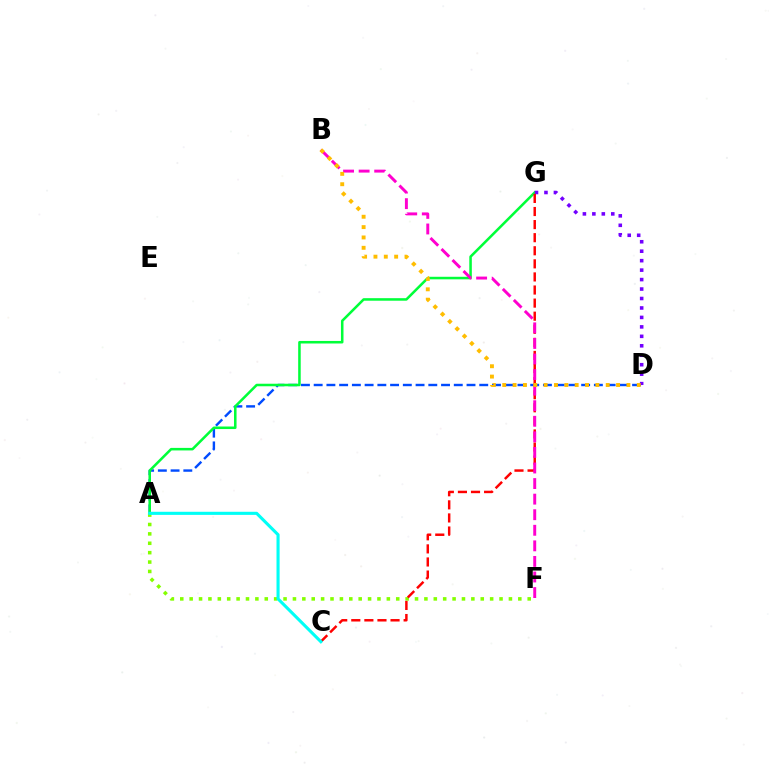{('A', 'D'): [{'color': '#004bff', 'line_style': 'dashed', 'thickness': 1.73}], ('A', 'G'): [{'color': '#00ff39', 'line_style': 'solid', 'thickness': 1.83}], ('A', 'F'): [{'color': '#84ff00', 'line_style': 'dotted', 'thickness': 2.55}], ('D', 'G'): [{'color': '#7200ff', 'line_style': 'dotted', 'thickness': 2.57}], ('C', 'G'): [{'color': '#ff0000', 'line_style': 'dashed', 'thickness': 1.78}], ('B', 'F'): [{'color': '#ff00cf', 'line_style': 'dashed', 'thickness': 2.12}], ('B', 'D'): [{'color': '#ffbd00', 'line_style': 'dotted', 'thickness': 2.81}], ('A', 'C'): [{'color': '#00fff6', 'line_style': 'solid', 'thickness': 2.23}]}